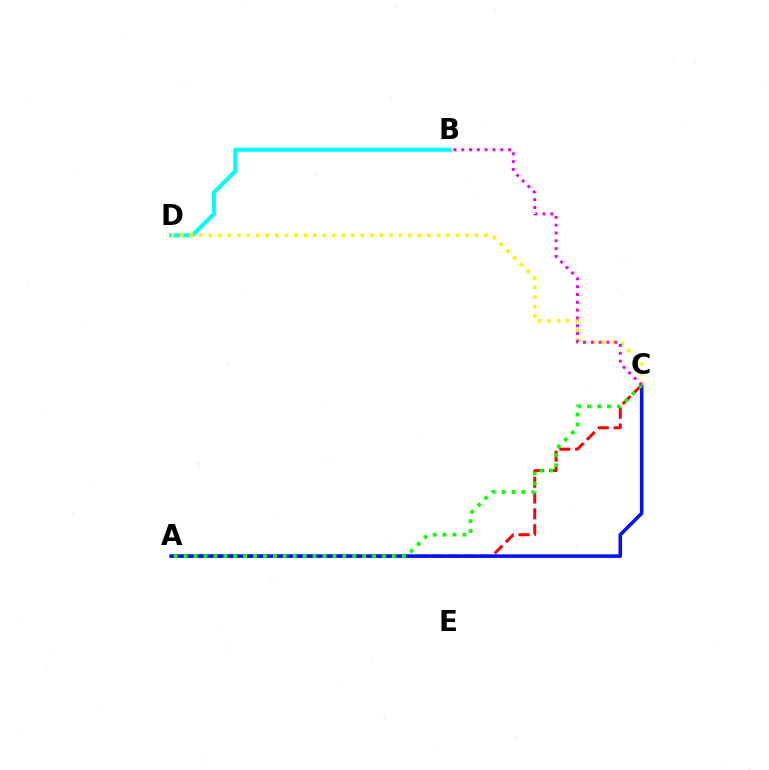{('A', 'C'): [{'color': '#ff0000', 'line_style': 'dashed', 'thickness': 2.14}, {'color': '#0010ff', 'line_style': 'solid', 'thickness': 2.56}, {'color': '#08ff00', 'line_style': 'dotted', 'thickness': 2.69}], ('B', 'D'): [{'color': '#00fff6', 'line_style': 'solid', 'thickness': 2.94}], ('C', 'D'): [{'color': '#fcf500', 'line_style': 'dotted', 'thickness': 2.58}], ('B', 'C'): [{'color': '#ee00ff', 'line_style': 'dotted', 'thickness': 2.12}]}